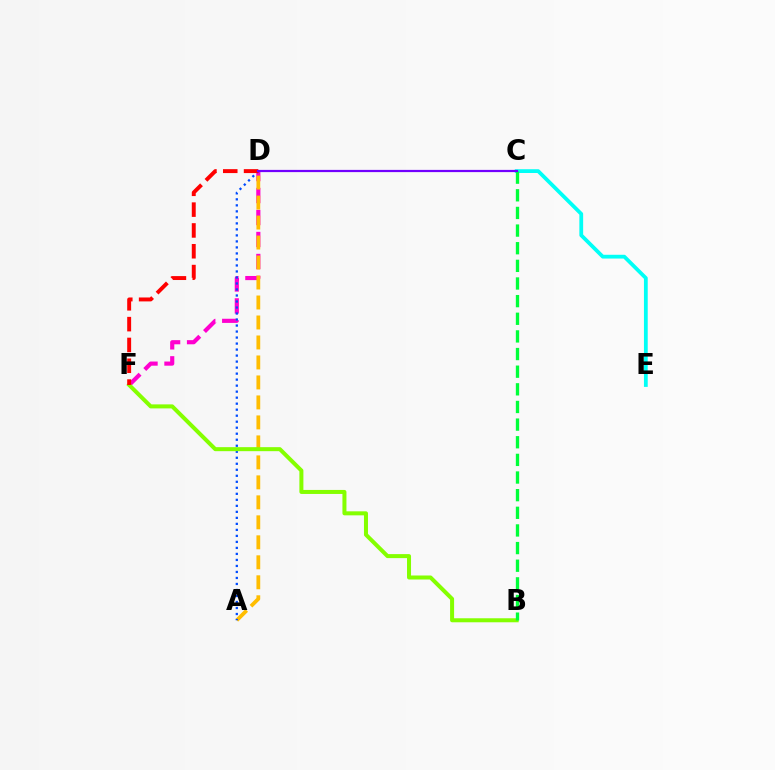{('D', 'F'): [{'color': '#ff00cf', 'line_style': 'dashed', 'thickness': 2.99}, {'color': '#ff0000', 'line_style': 'dashed', 'thickness': 2.83}], ('C', 'E'): [{'color': '#00fff6', 'line_style': 'solid', 'thickness': 2.72}], ('A', 'D'): [{'color': '#ffbd00', 'line_style': 'dashed', 'thickness': 2.71}, {'color': '#004bff', 'line_style': 'dotted', 'thickness': 1.63}], ('B', 'F'): [{'color': '#84ff00', 'line_style': 'solid', 'thickness': 2.89}], ('B', 'C'): [{'color': '#00ff39', 'line_style': 'dashed', 'thickness': 2.4}], ('C', 'D'): [{'color': '#7200ff', 'line_style': 'solid', 'thickness': 1.6}]}